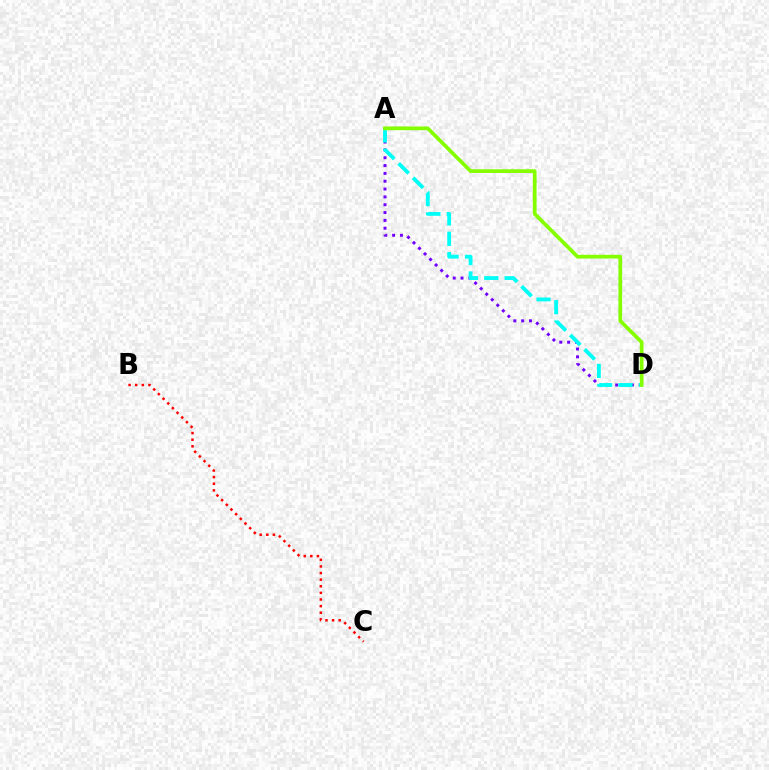{('A', 'D'): [{'color': '#7200ff', 'line_style': 'dotted', 'thickness': 2.13}, {'color': '#00fff6', 'line_style': 'dashed', 'thickness': 2.76}, {'color': '#84ff00', 'line_style': 'solid', 'thickness': 2.67}], ('B', 'C'): [{'color': '#ff0000', 'line_style': 'dotted', 'thickness': 1.8}]}